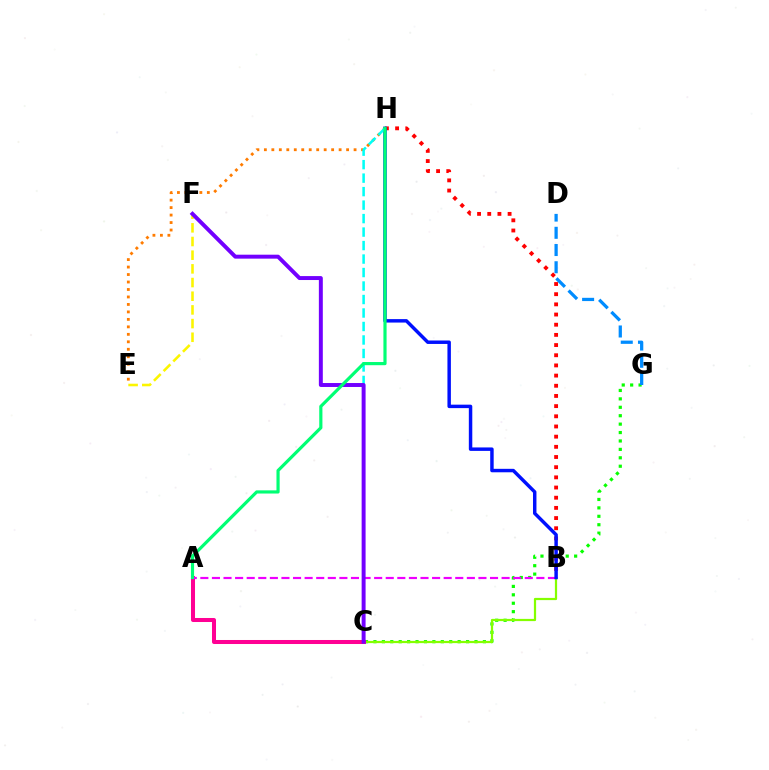{('C', 'G'): [{'color': '#08ff00', 'line_style': 'dotted', 'thickness': 2.29}], ('E', 'F'): [{'color': '#fcf500', 'line_style': 'dashed', 'thickness': 1.86}], ('E', 'H'): [{'color': '#ff7c00', 'line_style': 'dotted', 'thickness': 2.03}], ('B', 'H'): [{'color': '#ff0000', 'line_style': 'dotted', 'thickness': 2.76}, {'color': '#0010ff', 'line_style': 'solid', 'thickness': 2.49}], ('B', 'C'): [{'color': '#84ff00', 'line_style': 'solid', 'thickness': 1.6}], ('A', 'C'): [{'color': '#ff0094', 'line_style': 'solid', 'thickness': 2.9}], ('A', 'B'): [{'color': '#ee00ff', 'line_style': 'dashed', 'thickness': 1.57}], ('D', 'G'): [{'color': '#008cff', 'line_style': 'dashed', 'thickness': 2.34}], ('C', 'H'): [{'color': '#00fff6', 'line_style': 'dashed', 'thickness': 1.83}], ('C', 'F'): [{'color': '#7200ff', 'line_style': 'solid', 'thickness': 2.84}], ('A', 'H'): [{'color': '#00ff74', 'line_style': 'solid', 'thickness': 2.29}]}